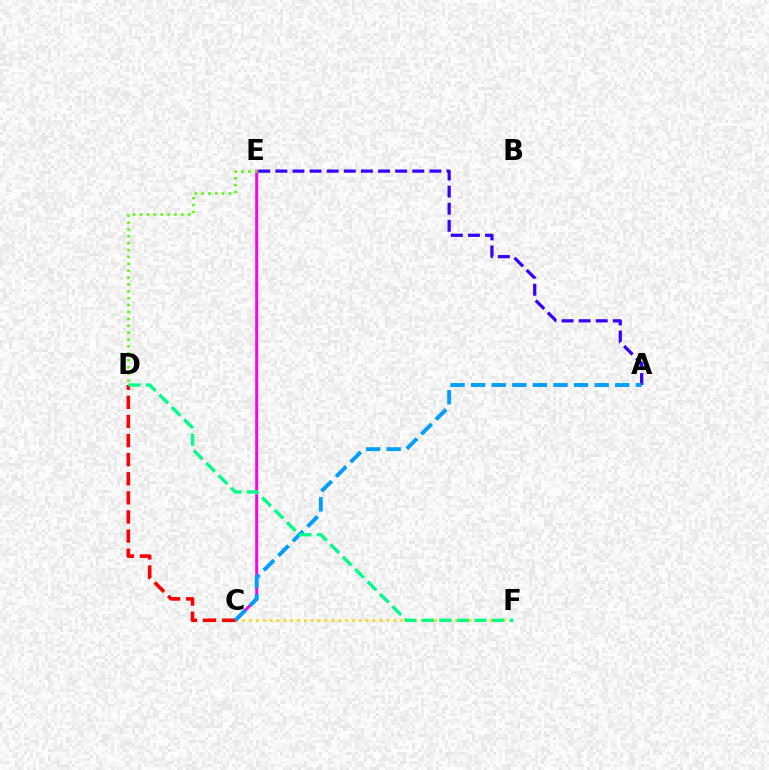{('C', 'E'): [{'color': '#ff00ed', 'line_style': 'solid', 'thickness': 2.1}], ('C', 'F'): [{'color': '#ffd500', 'line_style': 'dotted', 'thickness': 1.86}], ('A', 'E'): [{'color': '#3700ff', 'line_style': 'dashed', 'thickness': 2.33}], ('C', 'D'): [{'color': '#ff0000', 'line_style': 'dashed', 'thickness': 2.6}], ('A', 'C'): [{'color': '#009eff', 'line_style': 'dashed', 'thickness': 2.8}], ('D', 'F'): [{'color': '#00ff86', 'line_style': 'dashed', 'thickness': 2.38}], ('D', 'E'): [{'color': '#4fff00', 'line_style': 'dotted', 'thickness': 1.87}]}